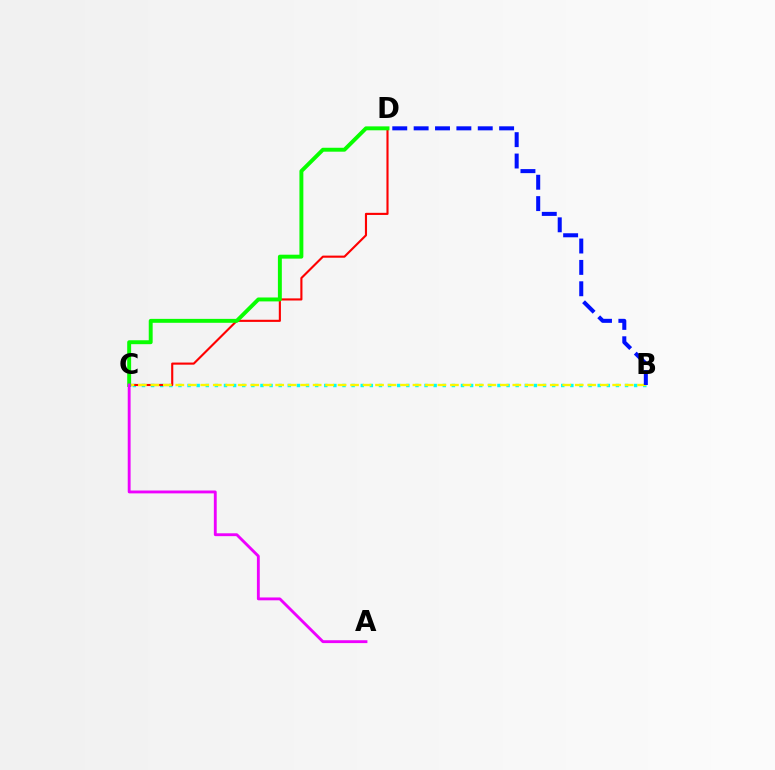{('B', 'C'): [{'color': '#00fff6', 'line_style': 'dotted', 'thickness': 2.48}, {'color': '#fcf500', 'line_style': 'dashed', 'thickness': 1.7}], ('C', 'D'): [{'color': '#ff0000', 'line_style': 'solid', 'thickness': 1.53}, {'color': '#08ff00', 'line_style': 'solid', 'thickness': 2.82}], ('A', 'C'): [{'color': '#ee00ff', 'line_style': 'solid', 'thickness': 2.06}], ('B', 'D'): [{'color': '#0010ff', 'line_style': 'dashed', 'thickness': 2.9}]}